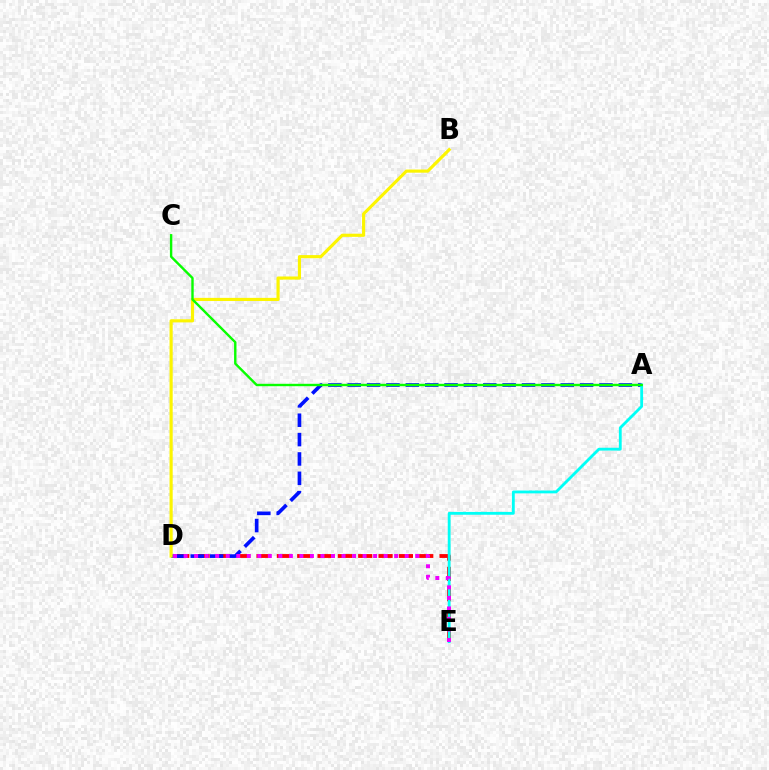{('D', 'E'): [{'color': '#ff0000', 'line_style': 'dashed', 'thickness': 2.76}, {'color': '#ee00ff', 'line_style': 'dotted', 'thickness': 2.86}], ('A', 'D'): [{'color': '#0010ff', 'line_style': 'dashed', 'thickness': 2.63}], ('A', 'E'): [{'color': '#00fff6', 'line_style': 'solid', 'thickness': 2.04}], ('B', 'D'): [{'color': '#fcf500', 'line_style': 'solid', 'thickness': 2.26}], ('A', 'C'): [{'color': '#08ff00', 'line_style': 'solid', 'thickness': 1.73}]}